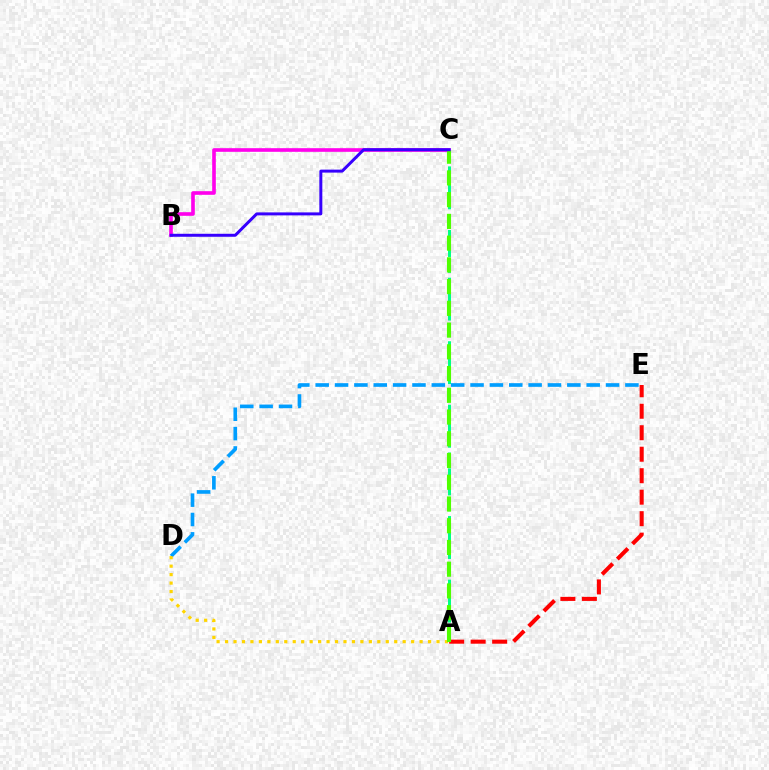{('A', 'E'): [{'color': '#ff0000', 'line_style': 'dashed', 'thickness': 2.92}], ('A', 'C'): [{'color': '#00ff86', 'line_style': 'dashed', 'thickness': 2.16}, {'color': '#4fff00', 'line_style': 'dashed', 'thickness': 2.95}], ('D', 'E'): [{'color': '#009eff', 'line_style': 'dashed', 'thickness': 2.63}], ('B', 'C'): [{'color': '#ff00ed', 'line_style': 'solid', 'thickness': 2.62}, {'color': '#3700ff', 'line_style': 'solid', 'thickness': 2.15}], ('A', 'D'): [{'color': '#ffd500', 'line_style': 'dotted', 'thickness': 2.3}]}